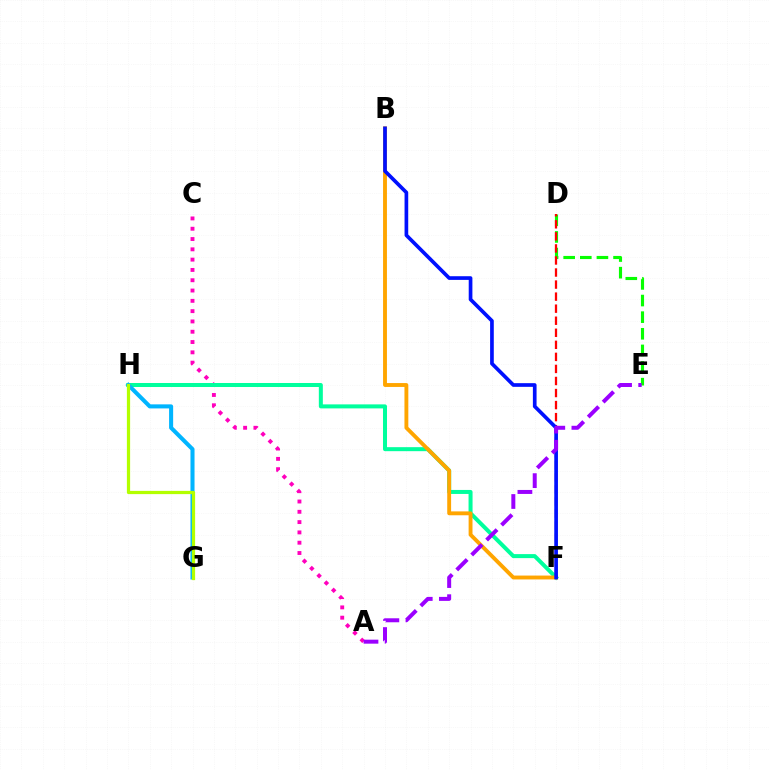{('A', 'C'): [{'color': '#ff00bd', 'line_style': 'dotted', 'thickness': 2.8}], ('F', 'H'): [{'color': '#00ff9d', 'line_style': 'solid', 'thickness': 2.89}], ('D', 'E'): [{'color': '#08ff00', 'line_style': 'dashed', 'thickness': 2.26}], ('D', 'F'): [{'color': '#ff0000', 'line_style': 'dashed', 'thickness': 1.64}], ('B', 'F'): [{'color': '#ffa500', 'line_style': 'solid', 'thickness': 2.79}, {'color': '#0010ff', 'line_style': 'solid', 'thickness': 2.65}], ('G', 'H'): [{'color': '#00b5ff', 'line_style': 'solid', 'thickness': 2.92}, {'color': '#b3ff00', 'line_style': 'solid', 'thickness': 2.33}], ('A', 'E'): [{'color': '#9b00ff', 'line_style': 'dashed', 'thickness': 2.87}]}